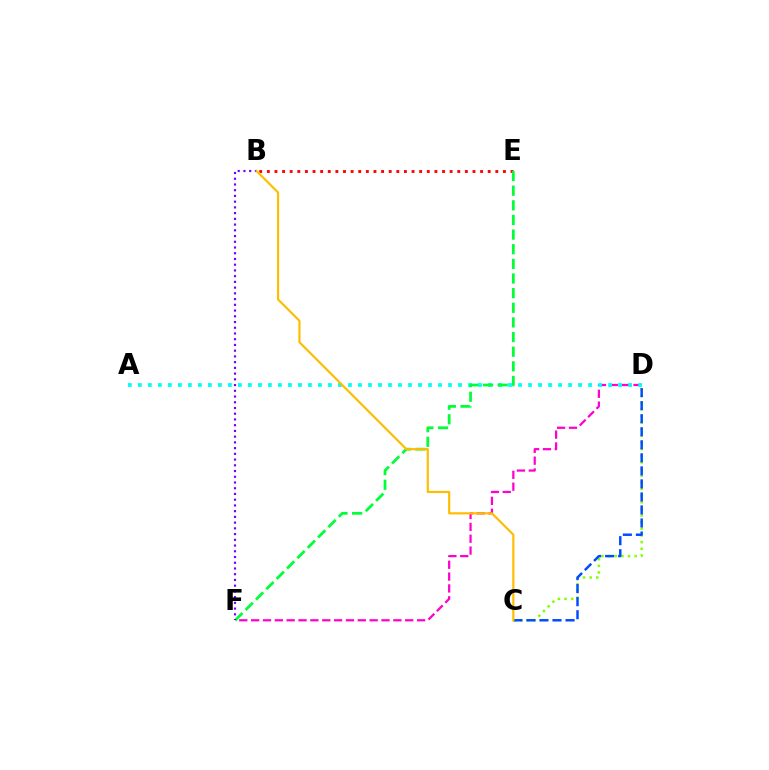{('D', 'F'): [{'color': '#ff00cf', 'line_style': 'dashed', 'thickness': 1.61}], ('B', 'E'): [{'color': '#ff0000', 'line_style': 'dotted', 'thickness': 2.07}], ('A', 'D'): [{'color': '#00fff6', 'line_style': 'dotted', 'thickness': 2.72}], ('E', 'F'): [{'color': '#00ff39', 'line_style': 'dashed', 'thickness': 1.99}], ('C', 'D'): [{'color': '#84ff00', 'line_style': 'dotted', 'thickness': 1.81}, {'color': '#004bff', 'line_style': 'dashed', 'thickness': 1.77}], ('B', 'F'): [{'color': '#7200ff', 'line_style': 'dotted', 'thickness': 1.56}], ('B', 'C'): [{'color': '#ffbd00', 'line_style': 'solid', 'thickness': 1.57}]}